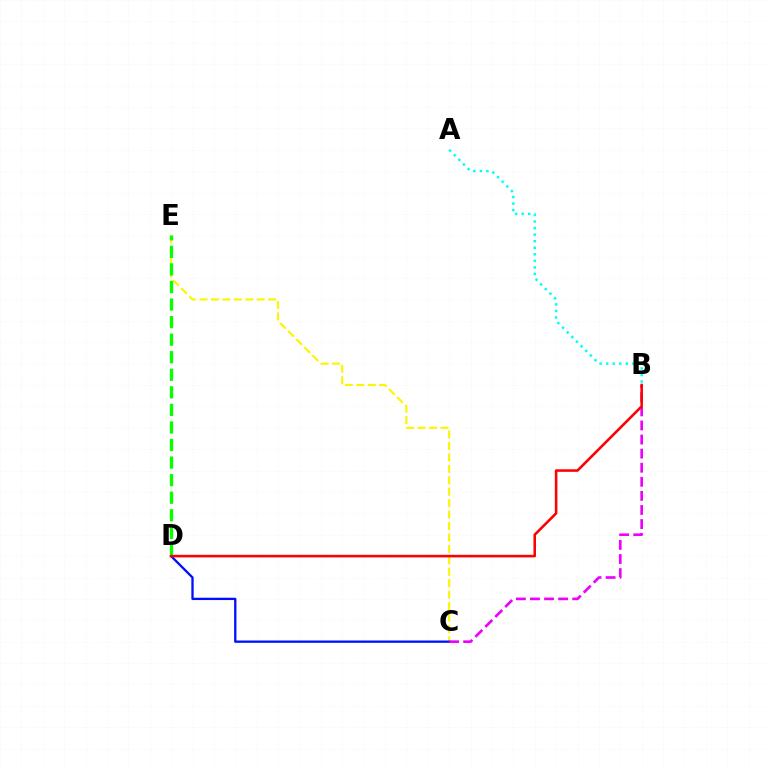{('C', 'E'): [{'color': '#fcf500', 'line_style': 'dashed', 'thickness': 1.55}], ('C', 'D'): [{'color': '#0010ff', 'line_style': 'solid', 'thickness': 1.67}], ('B', 'C'): [{'color': '#ee00ff', 'line_style': 'dashed', 'thickness': 1.91}], ('A', 'B'): [{'color': '#00fff6', 'line_style': 'dotted', 'thickness': 1.78}], ('D', 'E'): [{'color': '#08ff00', 'line_style': 'dashed', 'thickness': 2.39}], ('B', 'D'): [{'color': '#ff0000', 'line_style': 'solid', 'thickness': 1.85}]}